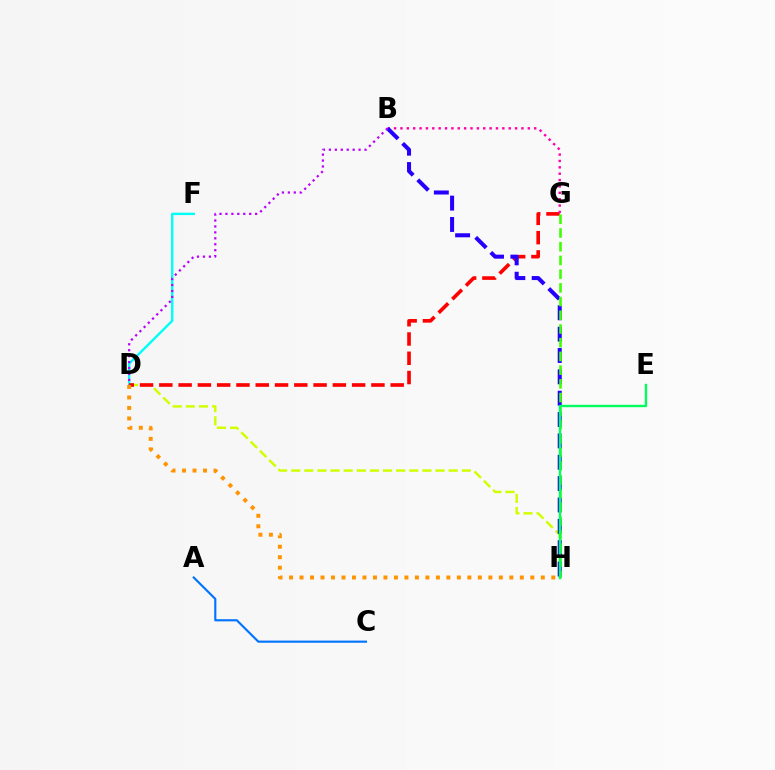{('A', 'C'): [{'color': '#0074ff', 'line_style': 'solid', 'thickness': 1.54}], ('D', 'F'): [{'color': '#00fff6', 'line_style': 'solid', 'thickness': 1.72}], ('D', 'H'): [{'color': '#d1ff00', 'line_style': 'dashed', 'thickness': 1.78}, {'color': '#ff9400', 'line_style': 'dotted', 'thickness': 2.85}], ('D', 'G'): [{'color': '#ff0000', 'line_style': 'dashed', 'thickness': 2.62}], ('B', 'G'): [{'color': '#ff00ac', 'line_style': 'dotted', 'thickness': 1.73}], ('B', 'H'): [{'color': '#2500ff', 'line_style': 'dashed', 'thickness': 2.9}], ('G', 'H'): [{'color': '#3dff00', 'line_style': 'dashed', 'thickness': 1.86}], ('E', 'H'): [{'color': '#00ff5c', 'line_style': 'solid', 'thickness': 1.7}], ('B', 'D'): [{'color': '#b900ff', 'line_style': 'dotted', 'thickness': 1.61}]}